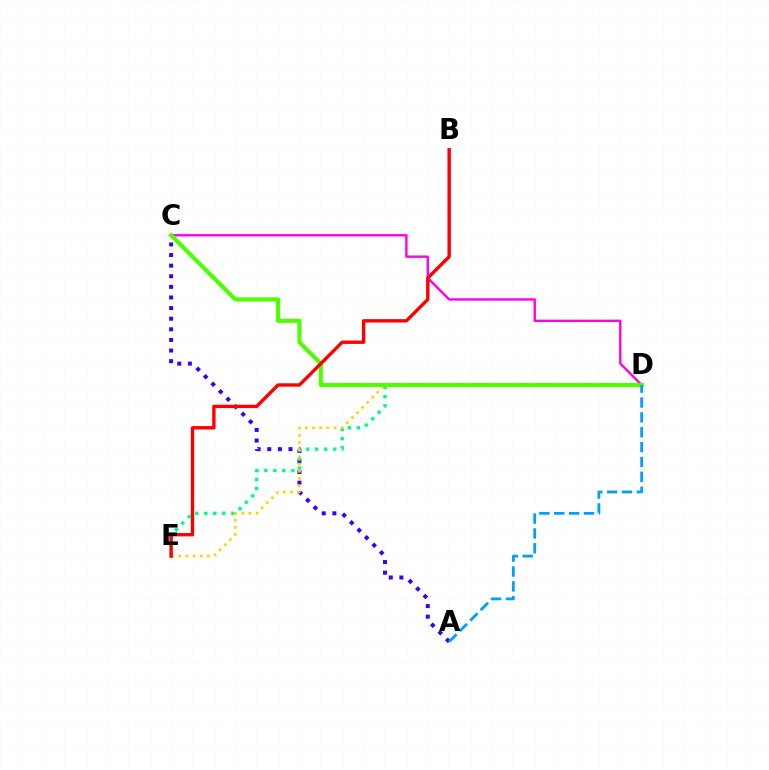{('A', 'C'): [{'color': '#3700ff', 'line_style': 'dotted', 'thickness': 2.88}], ('D', 'E'): [{'color': '#00ff86', 'line_style': 'dotted', 'thickness': 2.45}, {'color': '#ffd500', 'line_style': 'dotted', 'thickness': 1.95}], ('C', 'D'): [{'color': '#ff00ed', 'line_style': 'solid', 'thickness': 1.73}, {'color': '#4fff00', 'line_style': 'solid', 'thickness': 2.99}], ('A', 'D'): [{'color': '#009eff', 'line_style': 'dashed', 'thickness': 2.02}], ('B', 'E'): [{'color': '#ff0000', 'line_style': 'solid', 'thickness': 2.43}]}